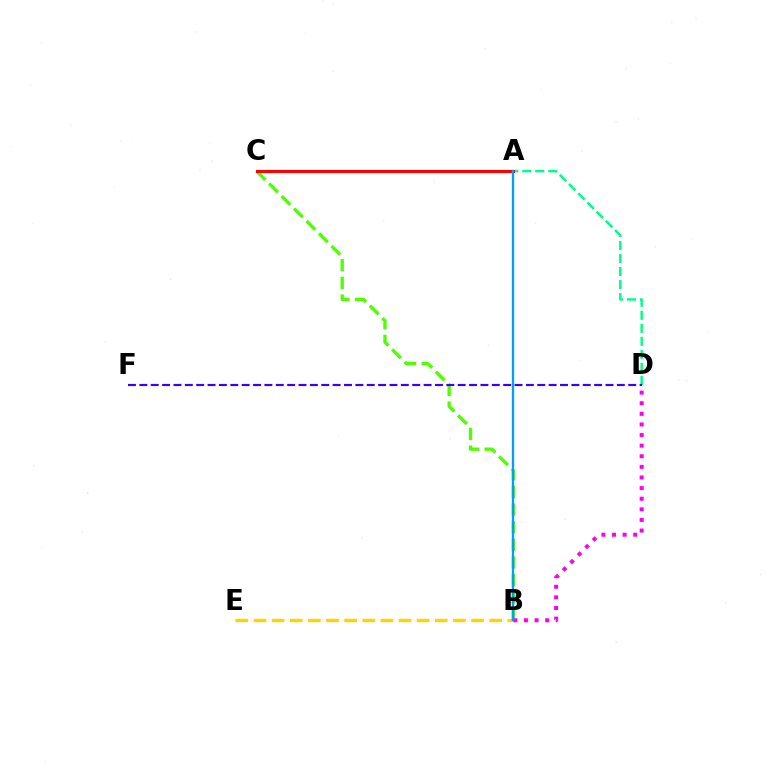{('B', 'E'): [{'color': '#ffd500', 'line_style': 'dashed', 'thickness': 2.46}], ('B', 'C'): [{'color': '#4fff00', 'line_style': 'dashed', 'thickness': 2.4}], ('A', 'D'): [{'color': '#00ff86', 'line_style': 'dashed', 'thickness': 1.77}], ('D', 'F'): [{'color': '#3700ff', 'line_style': 'dashed', 'thickness': 1.54}], ('B', 'D'): [{'color': '#ff00ed', 'line_style': 'dotted', 'thickness': 2.88}], ('A', 'C'): [{'color': '#ff0000', 'line_style': 'solid', 'thickness': 2.24}], ('A', 'B'): [{'color': '#009eff', 'line_style': 'solid', 'thickness': 1.66}]}